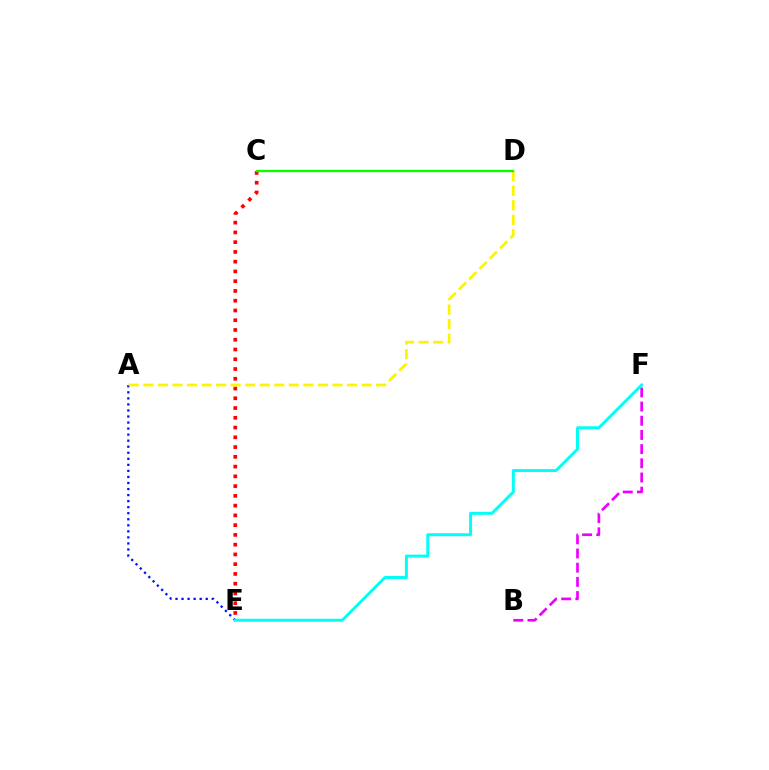{('A', 'E'): [{'color': '#0010ff', 'line_style': 'dotted', 'thickness': 1.64}], ('C', 'E'): [{'color': '#ff0000', 'line_style': 'dotted', 'thickness': 2.65}], ('B', 'F'): [{'color': '#ee00ff', 'line_style': 'dashed', 'thickness': 1.93}], ('A', 'D'): [{'color': '#fcf500', 'line_style': 'dashed', 'thickness': 1.98}], ('C', 'D'): [{'color': '#08ff00', 'line_style': 'solid', 'thickness': 1.69}], ('E', 'F'): [{'color': '#00fff6', 'line_style': 'solid', 'thickness': 2.15}]}